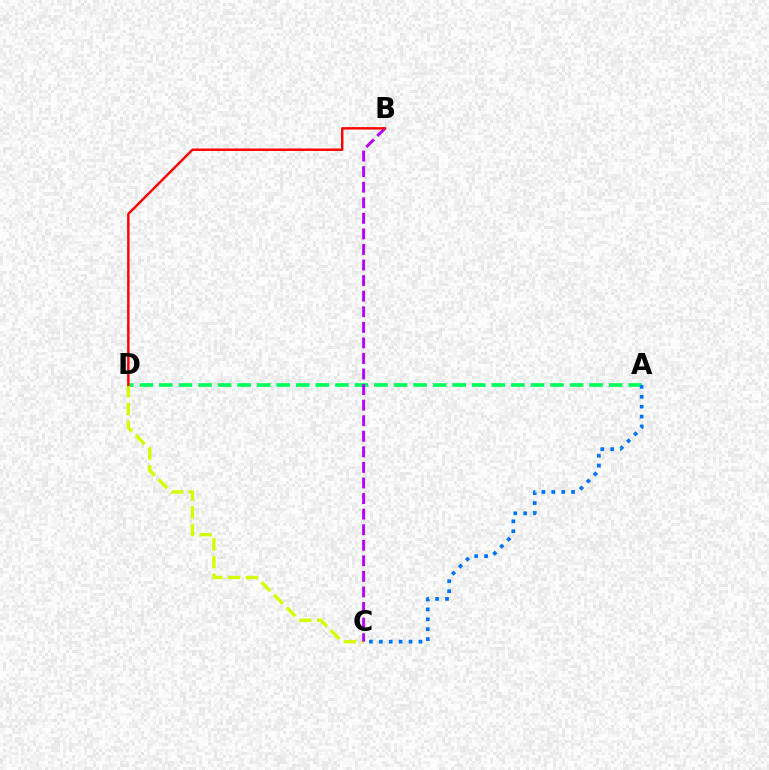{('A', 'D'): [{'color': '#00ff5c', 'line_style': 'dashed', 'thickness': 2.66}], ('C', 'D'): [{'color': '#d1ff00', 'line_style': 'dashed', 'thickness': 2.42}], ('B', 'C'): [{'color': '#b900ff', 'line_style': 'dashed', 'thickness': 2.12}], ('A', 'C'): [{'color': '#0074ff', 'line_style': 'dotted', 'thickness': 2.69}], ('B', 'D'): [{'color': '#ff0000', 'line_style': 'solid', 'thickness': 1.75}]}